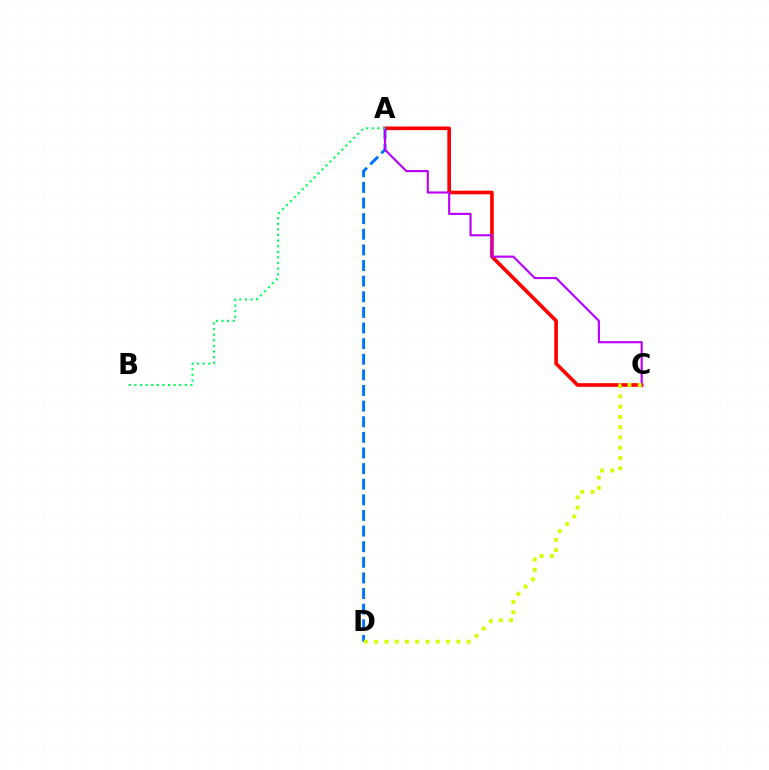{('A', 'C'): [{'color': '#ff0000', 'line_style': 'solid', 'thickness': 2.62}, {'color': '#b900ff', 'line_style': 'solid', 'thickness': 1.53}], ('A', 'D'): [{'color': '#0074ff', 'line_style': 'dashed', 'thickness': 2.12}], ('C', 'D'): [{'color': '#d1ff00', 'line_style': 'dotted', 'thickness': 2.79}], ('A', 'B'): [{'color': '#00ff5c', 'line_style': 'dotted', 'thickness': 1.52}]}